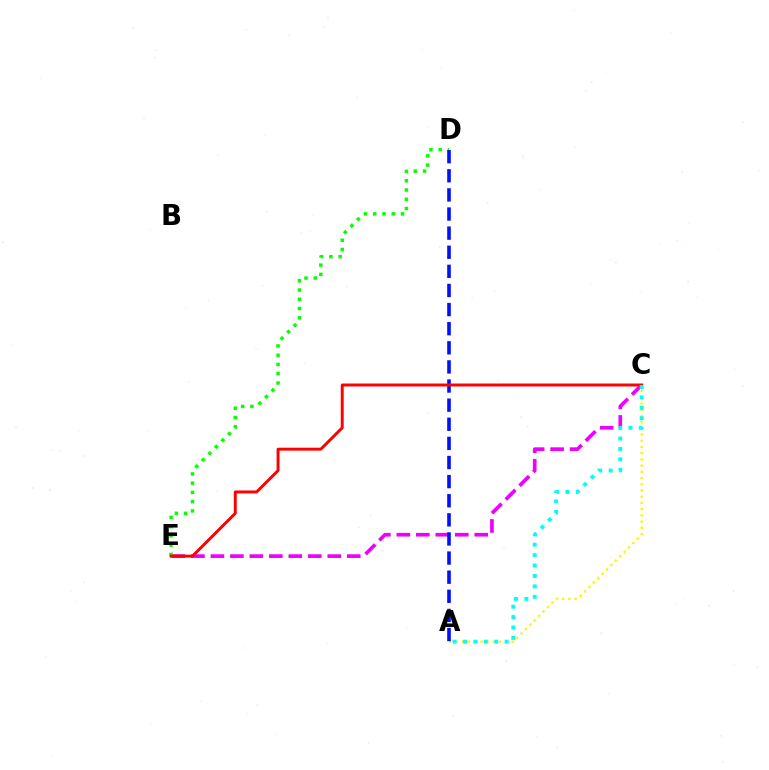{('C', 'E'): [{'color': '#ee00ff', 'line_style': 'dashed', 'thickness': 2.65}, {'color': '#ff0000', 'line_style': 'solid', 'thickness': 2.12}], ('A', 'C'): [{'color': '#fcf500', 'line_style': 'dotted', 'thickness': 1.69}, {'color': '#00fff6', 'line_style': 'dotted', 'thickness': 2.83}], ('D', 'E'): [{'color': '#08ff00', 'line_style': 'dotted', 'thickness': 2.52}], ('A', 'D'): [{'color': '#0010ff', 'line_style': 'dashed', 'thickness': 2.6}]}